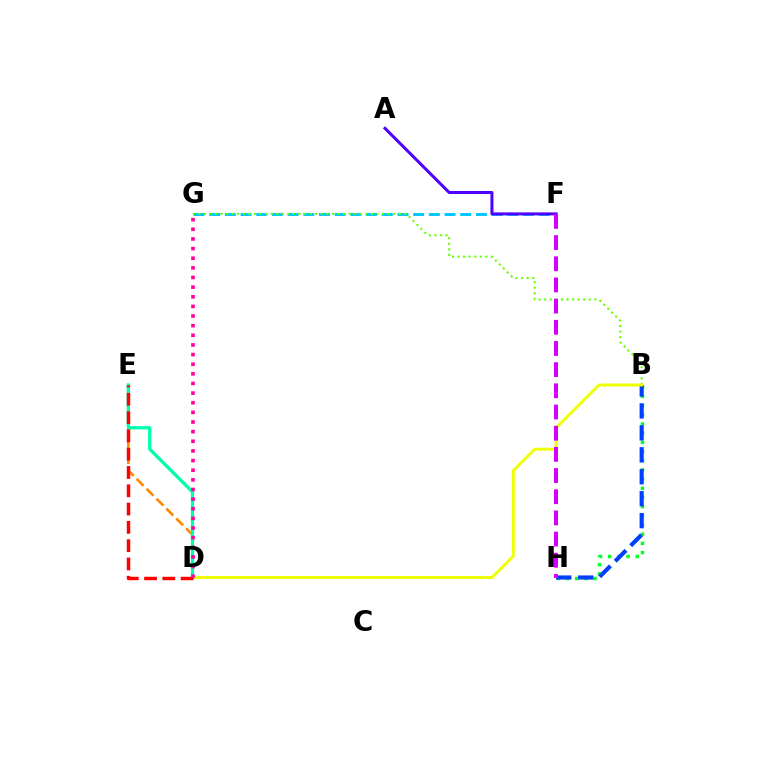{('B', 'H'): [{'color': '#00ff27', 'line_style': 'dotted', 'thickness': 2.5}, {'color': '#003fff', 'line_style': 'dashed', 'thickness': 2.98}], ('F', 'G'): [{'color': '#00c7ff', 'line_style': 'dashed', 'thickness': 2.13}], ('A', 'F'): [{'color': '#4f00ff', 'line_style': 'solid', 'thickness': 2.16}], ('D', 'E'): [{'color': '#ff8800', 'line_style': 'dashed', 'thickness': 1.9}, {'color': '#00ffaf', 'line_style': 'solid', 'thickness': 2.37}, {'color': '#ff0000', 'line_style': 'dashed', 'thickness': 2.49}], ('B', 'G'): [{'color': '#66ff00', 'line_style': 'dotted', 'thickness': 1.51}], ('B', 'D'): [{'color': '#eeff00', 'line_style': 'solid', 'thickness': 2.1}], ('F', 'H'): [{'color': '#d600ff', 'line_style': 'dashed', 'thickness': 2.88}], ('D', 'G'): [{'color': '#ff00a0', 'line_style': 'dotted', 'thickness': 2.62}]}